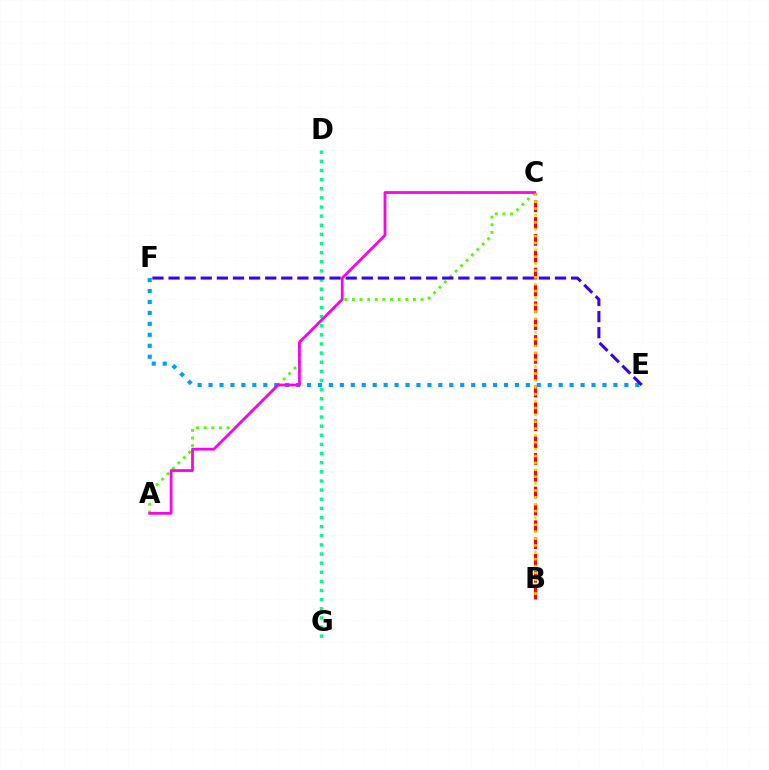{('D', 'G'): [{'color': '#00ff86', 'line_style': 'dotted', 'thickness': 2.48}], ('A', 'C'): [{'color': '#4fff00', 'line_style': 'dotted', 'thickness': 2.08}, {'color': '#ff00ed', 'line_style': 'solid', 'thickness': 2.0}], ('E', 'F'): [{'color': '#009eff', 'line_style': 'dotted', 'thickness': 2.97}, {'color': '#3700ff', 'line_style': 'dashed', 'thickness': 2.19}], ('B', 'C'): [{'color': '#ff0000', 'line_style': 'dashed', 'thickness': 2.29}, {'color': '#ffd500', 'line_style': 'dotted', 'thickness': 1.87}]}